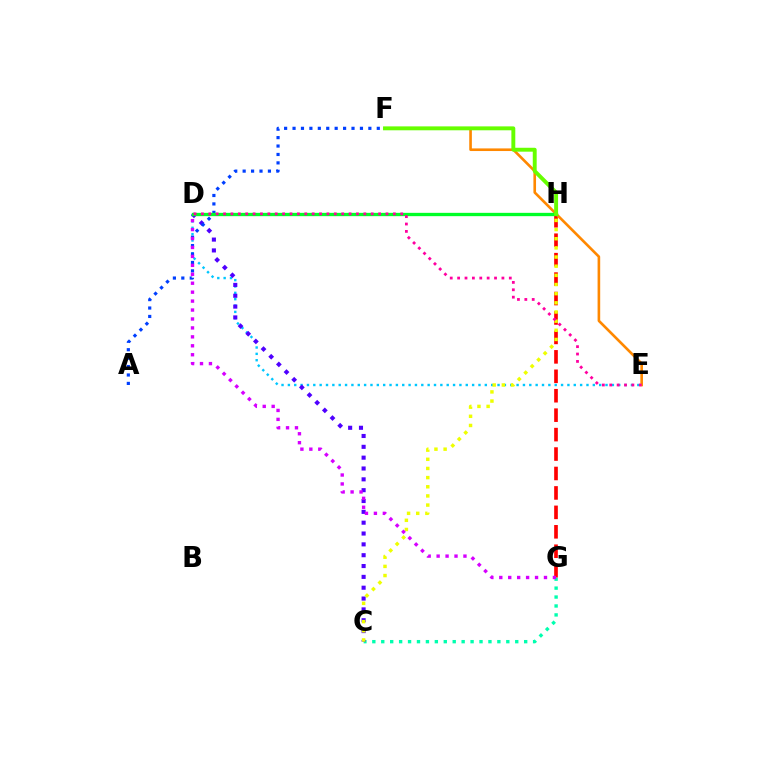{('D', 'E'): [{'color': '#00c7ff', 'line_style': 'dotted', 'thickness': 1.73}, {'color': '#ff00a0', 'line_style': 'dotted', 'thickness': 2.01}], ('C', 'G'): [{'color': '#00ffaf', 'line_style': 'dotted', 'thickness': 2.43}], ('C', 'D'): [{'color': '#4f00ff', 'line_style': 'dotted', 'thickness': 2.94}], ('G', 'H'): [{'color': '#ff0000', 'line_style': 'dashed', 'thickness': 2.64}], ('E', 'F'): [{'color': '#ff8800', 'line_style': 'solid', 'thickness': 1.89}], ('C', 'H'): [{'color': '#eeff00', 'line_style': 'dotted', 'thickness': 2.49}], ('A', 'F'): [{'color': '#003fff', 'line_style': 'dotted', 'thickness': 2.29}], ('D', 'H'): [{'color': '#00ff27', 'line_style': 'solid', 'thickness': 2.39}], ('F', 'H'): [{'color': '#66ff00', 'line_style': 'solid', 'thickness': 2.82}], ('D', 'G'): [{'color': '#d600ff', 'line_style': 'dotted', 'thickness': 2.43}]}